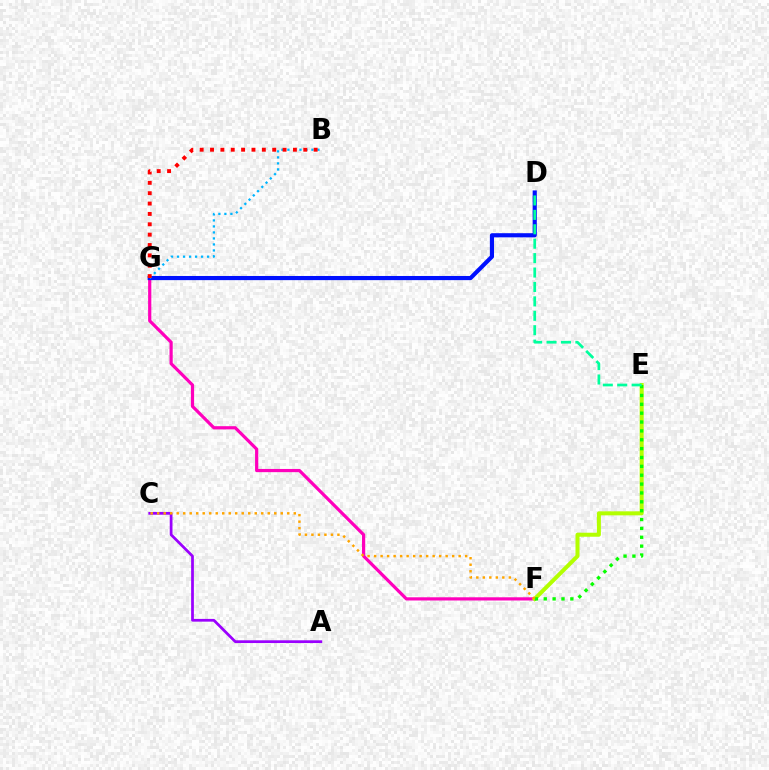{('F', 'G'): [{'color': '#ff00bd', 'line_style': 'solid', 'thickness': 2.3}], ('A', 'C'): [{'color': '#9b00ff', 'line_style': 'solid', 'thickness': 1.98}], ('E', 'F'): [{'color': '#b3ff00', 'line_style': 'solid', 'thickness': 2.89}, {'color': '#08ff00', 'line_style': 'dotted', 'thickness': 2.41}], ('D', 'G'): [{'color': '#0010ff', 'line_style': 'solid', 'thickness': 2.99}], ('B', 'G'): [{'color': '#00b5ff', 'line_style': 'dotted', 'thickness': 1.63}, {'color': '#ff0000', 'line_style': 'dotted', 'thickness': 2.82}], ('D', 'E'): [{'color': '#00ff9d', 'line_style': 'dashed', 'thickness': 1.96}], ('C', 'F'): [{'color': '#ffa500', 'line_style': 'dotted', 'thickness': 1.77}]}